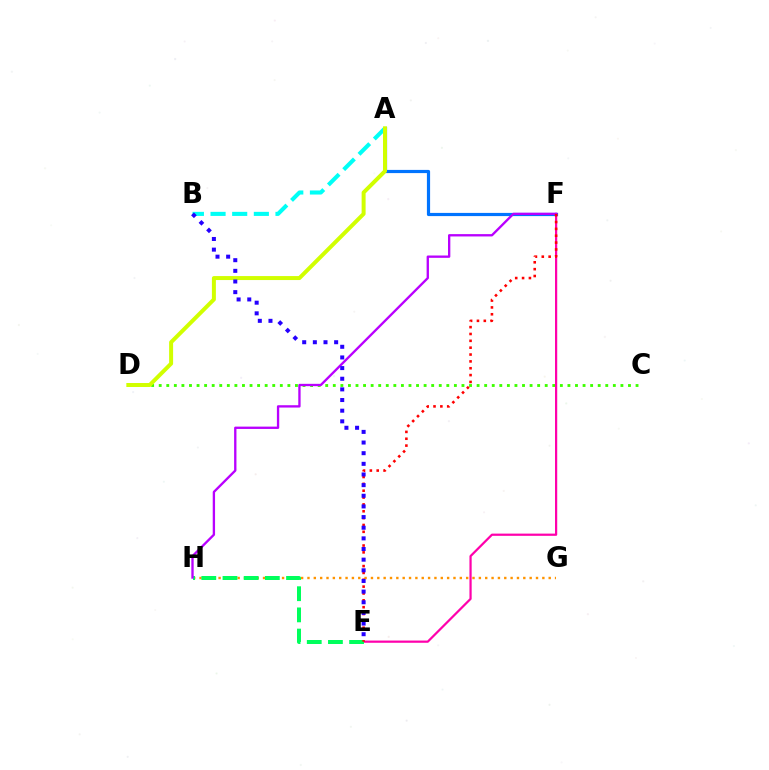{('C', 'D'): [{'color': '#3dff00', 'line_style': 'dotted', 'thickness': 2.06}], ('A', 'F'): [{'color': '#0074ff', 'line_style': 'solid', 'thickness': 2.29}], ('A', 'B'): [{'color': '#00fff6', 'line_style': 'dashed', 'thickness': 2.94}], ('G', 'H'): [{'color': '#ff9400', 'line_style': 'dotted', 'thickness': 1.72}], ('E', 'F'): [{'color': '#ff00ac', 'line_style': 'solid', 'thickness': 1.6}, {'color': '#ff0000', 'line_style': 'dotted', 'thickness': 1.86}], ('E', 'H'): [{'color': '#00ff5c', 'line_style': 'dashed', 'thickness': 2.88}], ('A', 'D'): [{'color': '#d1ff00', 'line_style': 'solid', 'thickness': 2.87}], ('F', 'H'): [{'color': '#b900ff', 'line_style': 'solid', 'thickness': 1.68}], ('B', 'E'): [{'color': '#2500ff', 'line_style': 'dotted', 'thickness': 2.89}]}